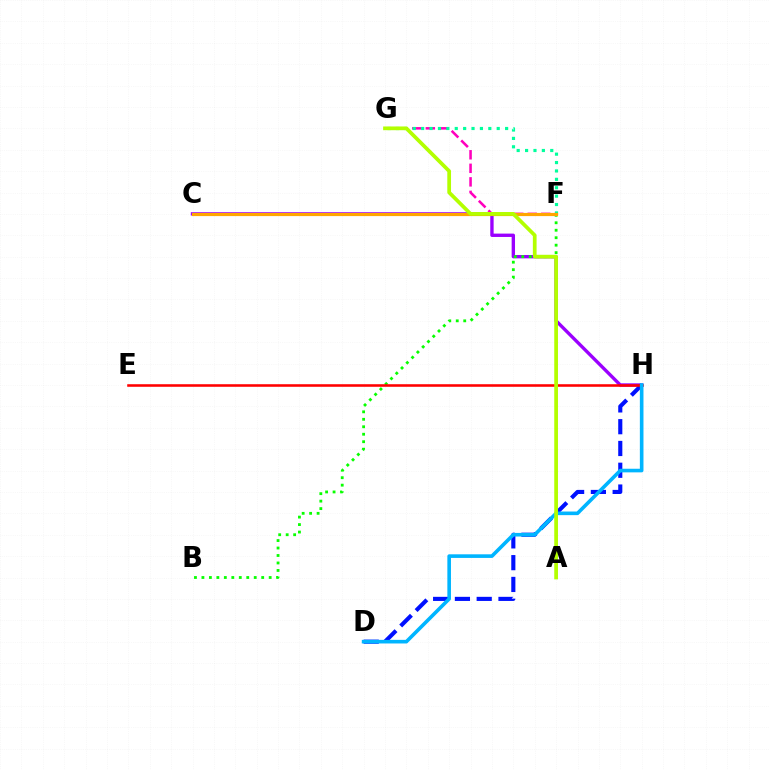{('F', 'G'): [{'color': '#ff00bd', 'line_style': 'dashed', 'thickness': 1.84}, {'color': '#00ff9d', 'line_style': 'dotted', 'thickness': 2.28}], ('C', 'H'): [{'color': '#9b00ff', 'line_style': 'solid', 'thickness': 2.42}], ('B', 'F'): [{'color': '#08ff00', 'line_style': 'dotted', 'thickness': 2.03}], ('D', 'H'): [{'color': '#0010ff', 'line_style': 'dashed', 'thickness': 2.96}, {'color': '#00b5ff', 'line_style': 'solid', 'thickness': 2.6}], ('E', 'H'): [{'color': '#ff0000', 'line_style': 'solid', 'thickness': 1.85}], ('C', 'F'): [{'color': '#ffa500', 'line_style': 'solid', 'thickness': 2.29}], ('A', 'G'): [{'color': '#b3ff00', 'line_style': 'solid', 'thickness': 2.69}]}